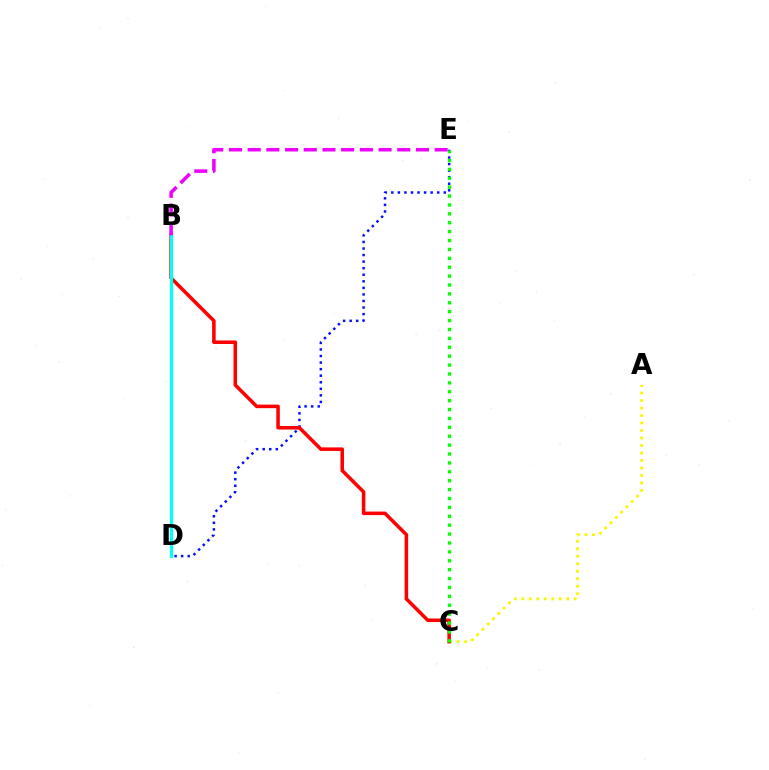{('D', 'E'): [{'color': '#0010ff', 'line_style': 'dotted', 'thickness': 1.78}], ('A', 'C'): [{'color': '#fcf500', 'line_style': 'dotted', 'thickness': 2.04}], ('B', 'C'): [{'color': '#ff0000', 'line_style': 'solid', 'thickness': 2.55}], ('C', 'E'): [{'color': '#08ff00', 'line_style': 'dotted', 'thickness': 2.42}], ('B', 'D'): [{'color': '#00fff6', 'line_style': 'solid', 'thickness': 2.3}], ('B', 'E'): [{'color': '#ee00ff', 'line_style': 'dashed', 'thickness': 2.54}]}